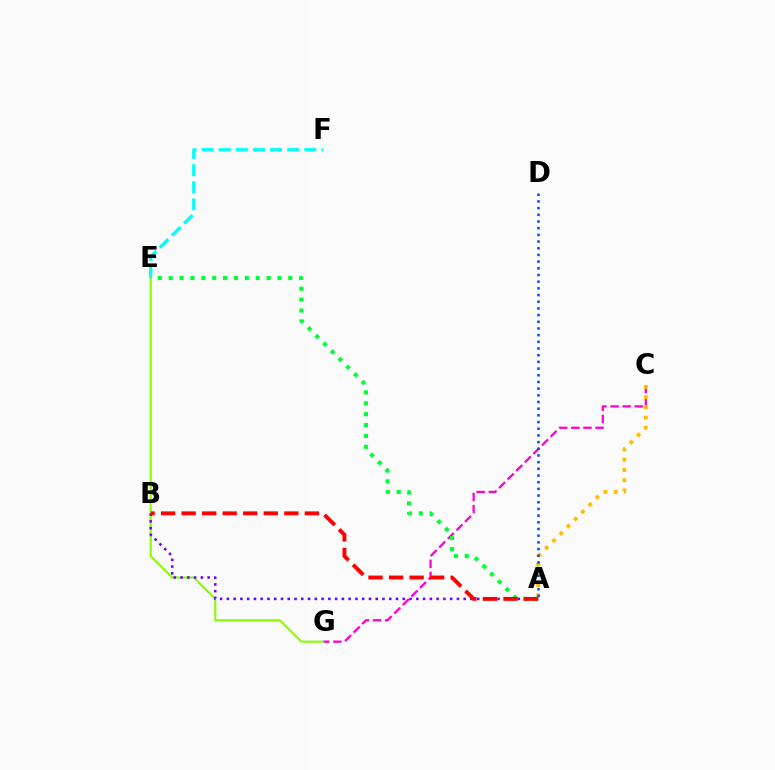{('C', 'G'): [{'color': '#ff00cf', 'line_style': 'dashed', 'thickness': 1.65}], ('E', 'G'): [{'color': '#84ff00', 'line_style': 'solid', 'thickness': 1.51}], ('A', 'E'): [{'color': '#00ff39', 'line_style': 'dotted', 'thickness': 2.96}], ('A', 'B'): [{'color': '#7200ff', 'line_style': 'dotted', 'thickness': 1.84}, {'color': '#ff0000', 'line_style': 'dashed', 'thickness': 2.79}], ('E', 'F'): [{'color': '#00fff6', 'line_style': 'dashed', 'thickness': 2.33}], ('A', 'C'): [{'color': '#ffbd00', 'line_style': 'dotted', 'thickness': 2.78}], ('A', 'D'): [{'color': '#004bff', 'line_style': 'dotted', 'thickness': 1.82}]}